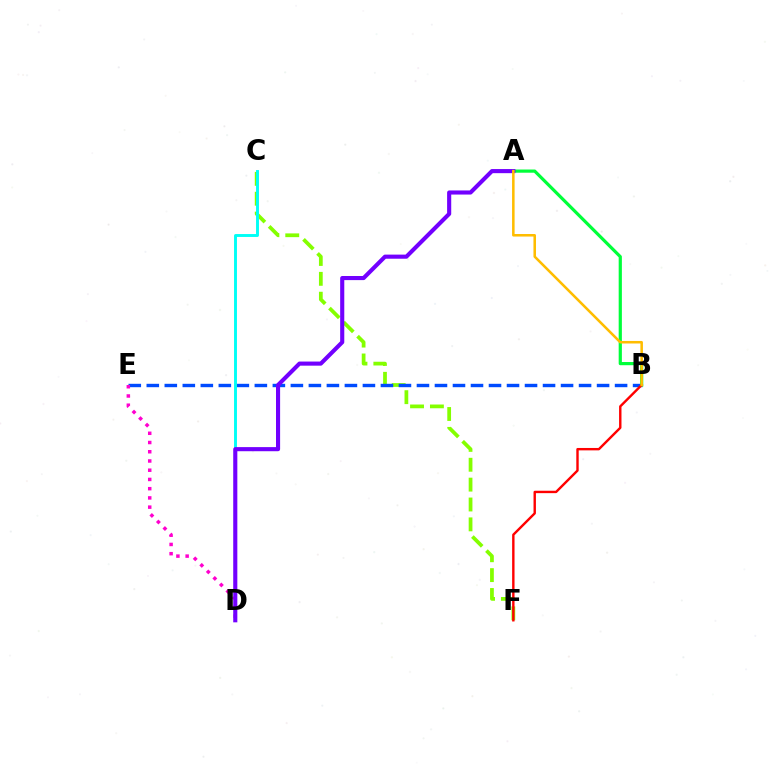{('C', 'F'): [{'color': '#84ff00', 'line_style': 'dashed', 'thickness': 2.7}], ('B', 'E'): [{'color': '#004bff', 'line_style': 'dashed', 'thickness': 2.45}], ('A', 'B'): [{'color': '#00ff39', 'line_style': 'solid', 'thickness': 2.3}, {'color': '#ffbd00', 'line_style': 'solid', 'thickness': 1.83}], ('B', 'F'): [{'color': '#ff0000', 'line_style': 'solid', 'thickness': 1.73}], ('C', 'D'): [{'color': '#00fff6', 'line_style': 'solid', 'thickness': 2.1}], ('D', 'E'): [{'color': '#ff00cf', 'line_style': 'dotted', 'thickness': 2.51}], ('A', 'D'): [{'color': '#7200ff', 'line_style': 'solid', 'thickness': 2.96}]}